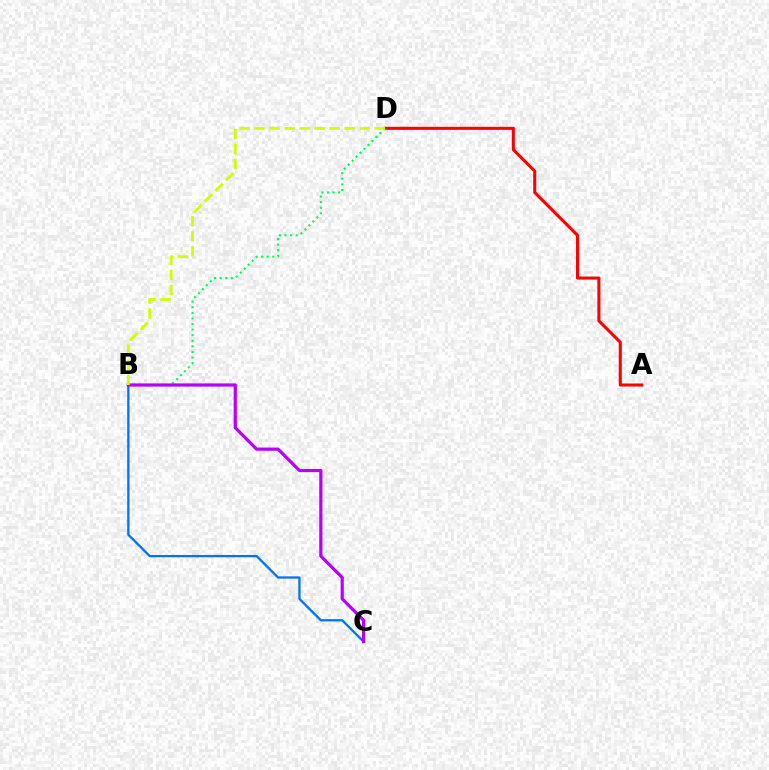{('A', 'D'): [{'color': '#ff0000', 'line_style': 'solid', 'thickness': 2.2}], ('B', 'D'): [{'color': '#00ff5c', 'line_style': 'dotted', 'thickness': 1.52}, {'color': '#d1ff00', 'line_style': 'dashed', 'thickness': 2.04}], ('B', 'C'): [{'color': '#0074ff', 'line_style': 'solid', 'thickness': 1.65}, {'color': '#b900ff', 'line_style': 'solid', 'thickness': 2.3}]}